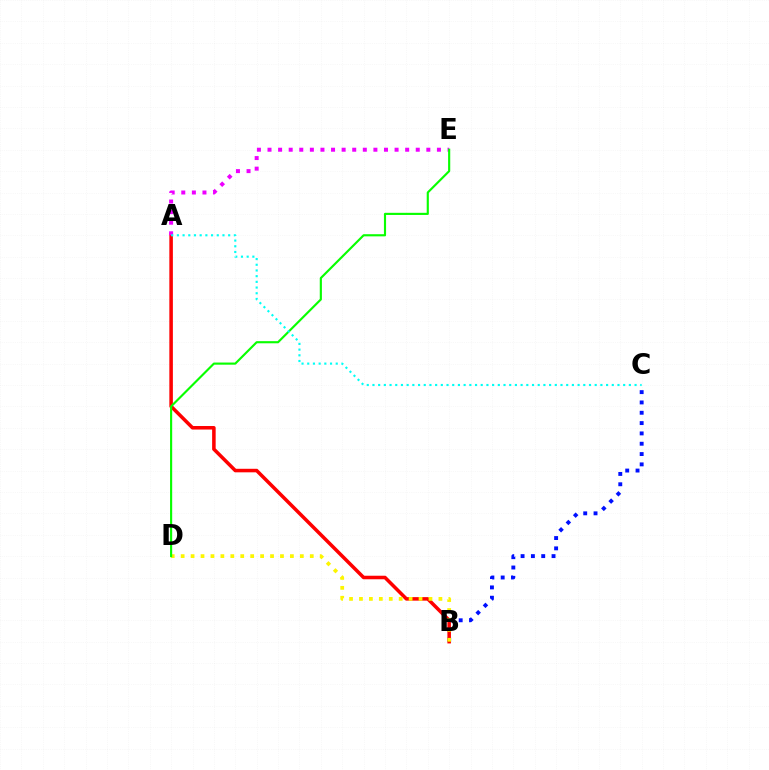{('B', 'C'): [{'color': '#0010ff', 'line_style': 'dotted', 'thickness': 2.8}], ('A', 'B'): [{'color': '#ff0000', 'line_style': 'solid', 'thickness': 2.55}], ('B', 'D'): [{'color': '#fcf500', 'line_style': 'dotted', 'thickness': 2.7}], ('A', 'E'): [{'color': '#ee00ff', 'line_style': 'dotted', 'thickness': 2.88}], ('D', 'E'): [{'color': '#08ff00', 'line_style': 'solid', 'thickness': 1.54}], ('A', 'C'): [{'color': '#00fff6', 'line_style': 'dotted', 'thickness': 1.55}]}